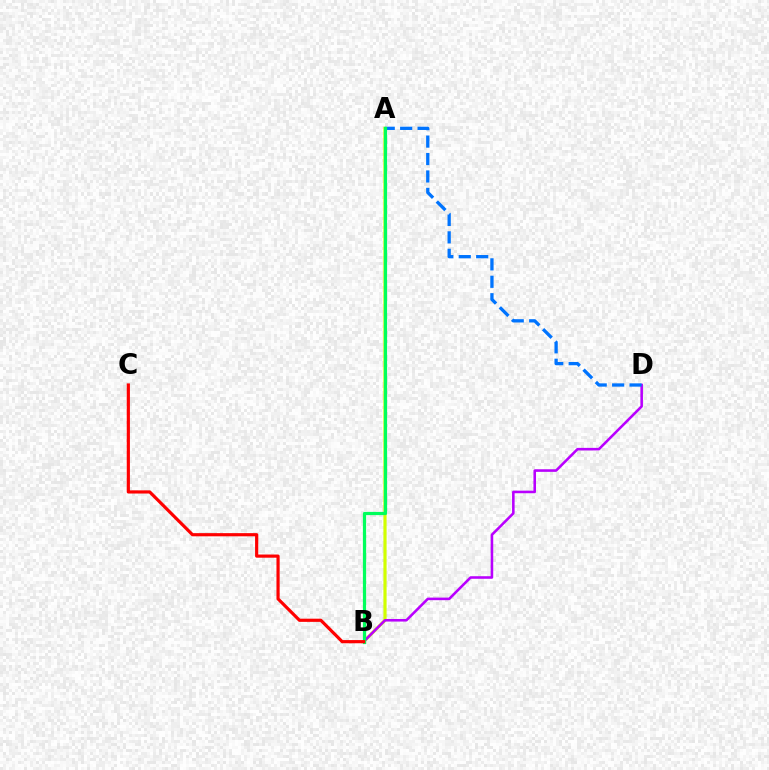{('A', 'B'): [{'color': '#d1ff00', 'line_style': 'solid', 'thickness': 2.29}, {'color': '#00ff5c', 'line_style': 'solid', 'thickness': 2.32}], ('B', 'D'): [{'color': '#b900ff', 'line_style': 'solid', 'thickness': 1.85}], ('A', 'D'): [{'color': '#0074ff', 'line_style': 'dashed', 'thickness': 2.37}], ('B', 'C'): [{'color': '#ff0000', 'line_style': 'solid', 'thickness': 2.29}]}